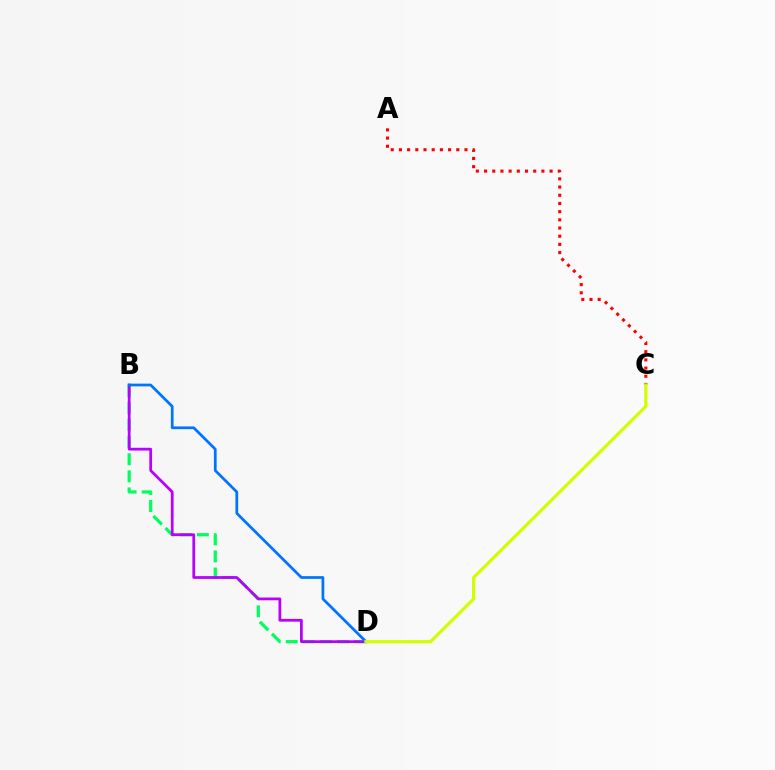{('A', 'C'): [{'color': '#ff0000', 'line_style': 'dotted', 'thickness': 2.23}], ('B', 'D'): [{'color': '#00ff5c', 'line_style': 'dashed', 'thickness': 2.32}, {'color': '#b900ff', 'line_style': 'solid', 'thickness': 1.98}, {'color': '#0074ff', 'line_style': 'solid', 'thickness': 1.97}], ('C', 'D'): [{'color': '#d1ff00', 'line_style': 'solid', 'thickness': 2.3}]}